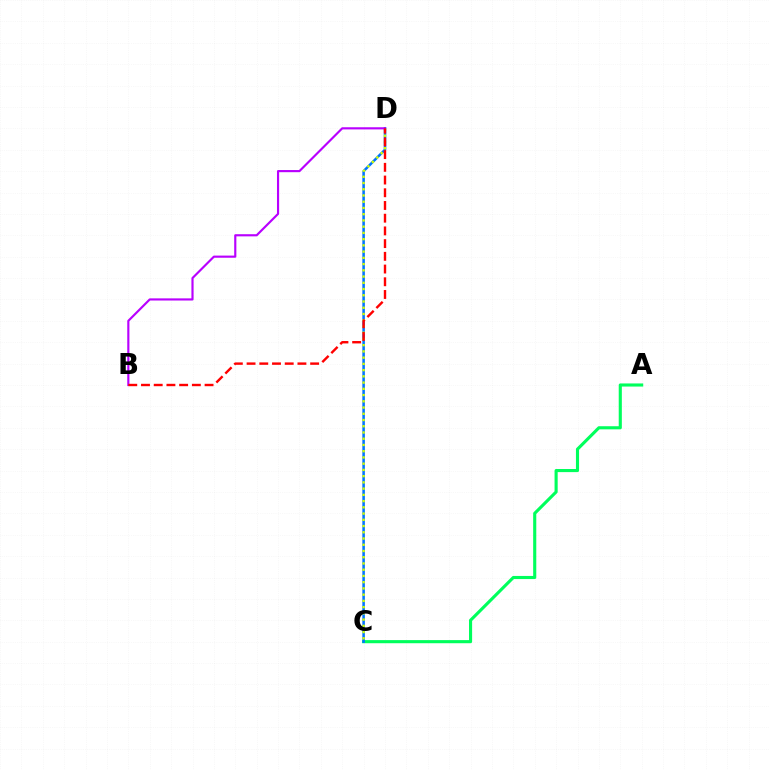{('A', 'C'): [{'color': '#00ff5c', 'line_style': 'solid', 'thickness': 2.24}], ('C', 'D'): [{'color': '#0074ff', 'line_style': 'solid', 'thickness': 1.82}, {'color': '#d1ff00', 'line_style': 'dotted', 'thickness': 1.69}], ('B', 'D'): [{'color': '#b900ff', 'line_style': 'solid', 'thickness': 1.55}, {'color': '#ff0000', 'line_style': 'dashed', 'thickness': 1.73}]}